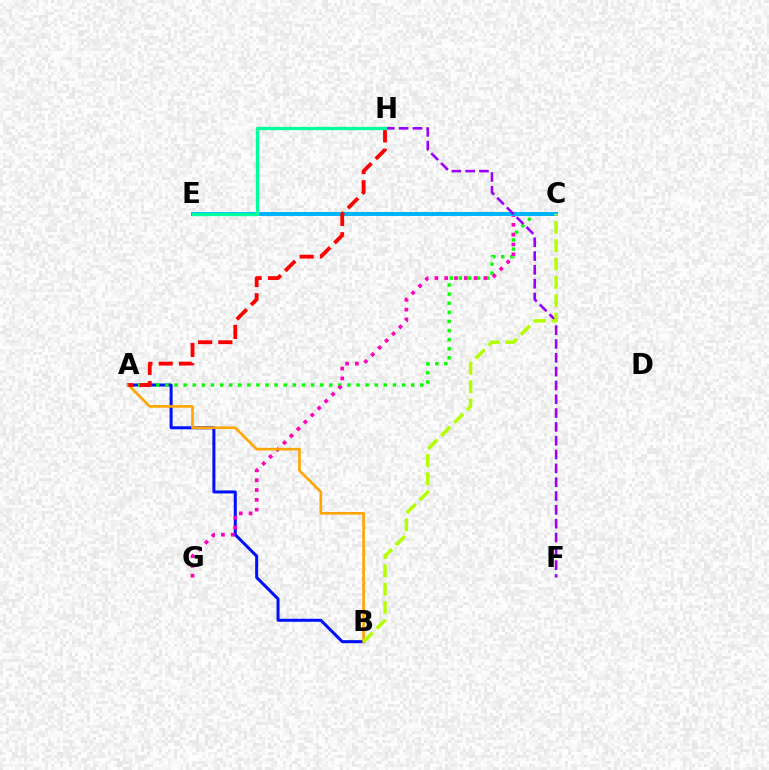{('A', 'B'): [{'color': '#0010ff', 'line_style': 'solid', 'thickness': 2.17}, {'color': '#ffa500', 'line_style': 'solid', 'thickness': 1.9}], ('A', 'C'): [{'color': '#08ff00', 'line_style': 'dotted', 'thickness': 2.47}], ('C', 'G'): [{'color': '#ff00bd', 'line_style': 'dotted', 'thickness': 2.66}], ('C', 'E'): [{'color': '#00b5ff', 'line_style': 'solid', 'thickness': 2.86}], ('F', 'H'): [{'color': '#9b00ff', 'line_style': 'dashed', 'thickness': 1.88}], ('A', 'H'): [{'color': '#ff0000', 'line_style': 'dashed', 'thickness': 2.75}], ('B', 'C'): [{'color': '#b3ff00', 'line_style': 'dashed', 'thickness': 2.49}], ('E', 'H'): [{'color': '#00ff9d', 'line_style': 'solid', 'thickness': 2.37}]}